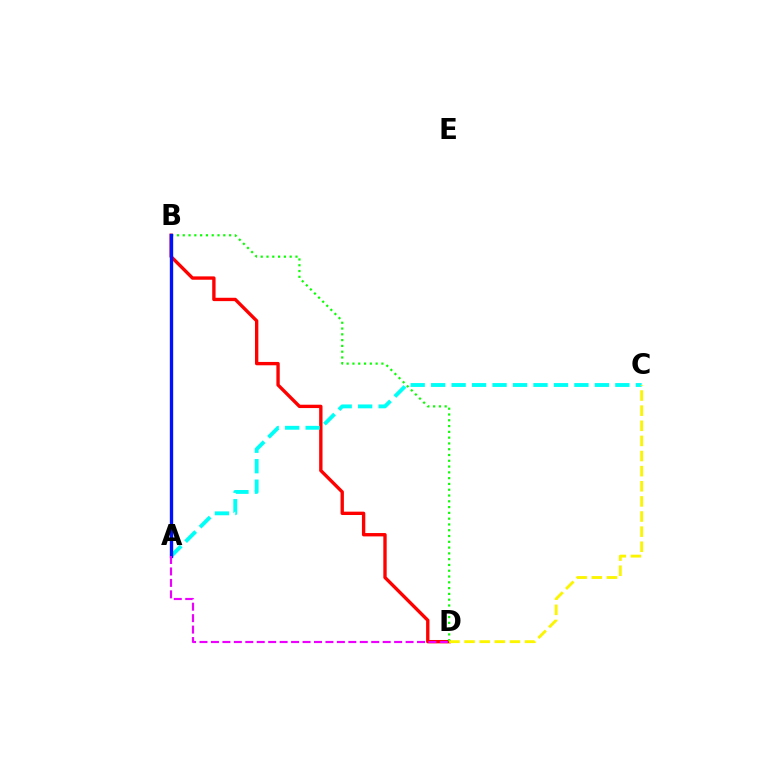{('B', 'D'): [{'color': '#ff0000', 'line_style': 'solid', 'thickness': 2.41}, {'color': '#08ff00', 'line_style': 'dotted', 'thickness': 1.57}], ('A', 'C'): [{'color': '#00fff6', 'line_style': 'dashed', 'thickness': 2.78}], ('A', 'B'): [{'color': '#0010ff', 'line_style': 'solid', 'thickness': 2.41}], ('C', 'D'): [{'color': '#fcf500', 'line_style': 'dashed', 'thickness': 2.05}], ('A', 'D'): [{'color': '#ee00ff', 'line_style': 'dashed', 'thickness': 1.56}]}